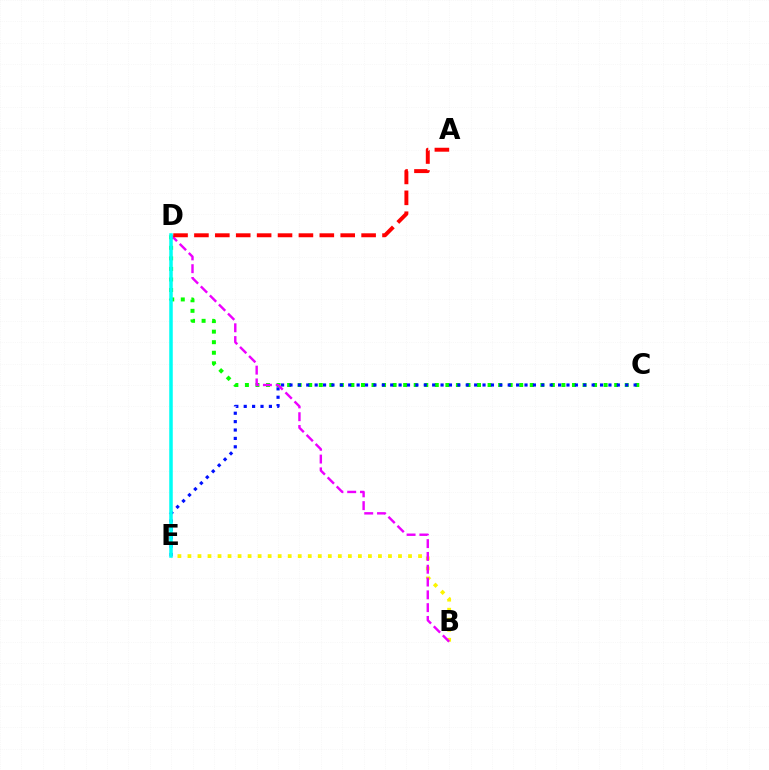{('C', 'D'): [{'color': '#08ff00', 'line_style': 'dotted', 'thickness': 2.87}], ('C', 'E'): [{'color': '#0010ff', 'line_style': 'dotted', 'thickness': 2.28}], ('B', 'E'): [{'color': '#fcf500', 'line_style': 'dotted', 'thickness': 2.72}], ('B', 'D'): [{'color': '#ee00ff', 'line_style': 'dashed', 'thickness': 1.74}], ('D', 'E'): [{'color': '#00fff6', 'line_style': 'solid', 'thickness': 2.54}], ('A', 'D'): [{'color': '#ff0000', 'line_style': 'dashed', 'thickness': 2.84}]}